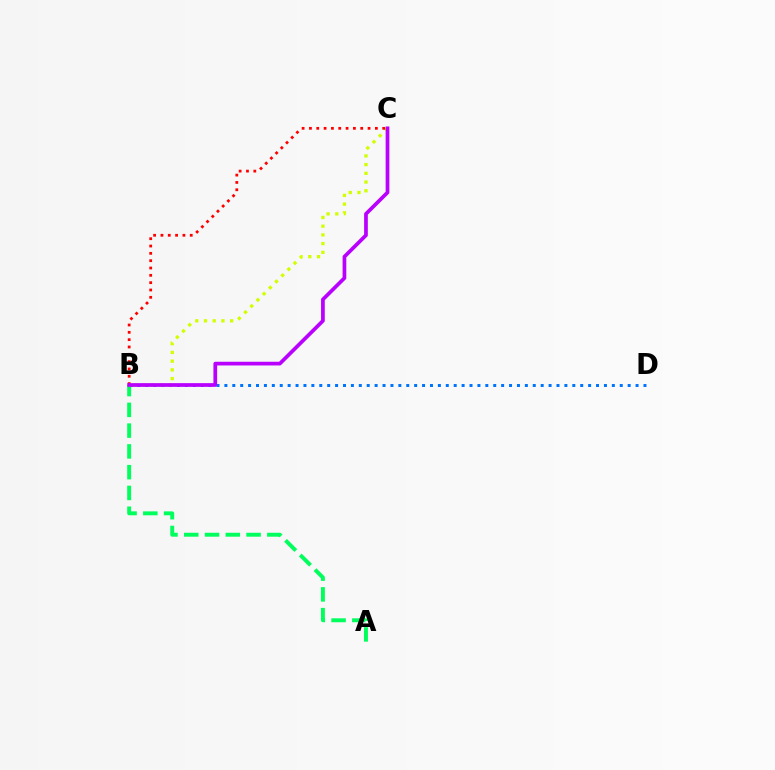{('B', 'D'): [{'color': '#0074ff', 'line_style': 'dotted', 'thickness': 2.15}], ('B', 'C'): [{'color': '#d1ff00', 'line_style': 'dotted', 'thickness': 2.37}, {'color': '#ff0000', 'line_style': 'dotted', 'thickness': 1.99}, {'color': '#b900ff', 'line_style': 'solid', 'thickness': 2.67}], ('A', 'B'): [{'color': '#00ff5c', 'line_style': 'dashed', 'thickness': 2.82}]}